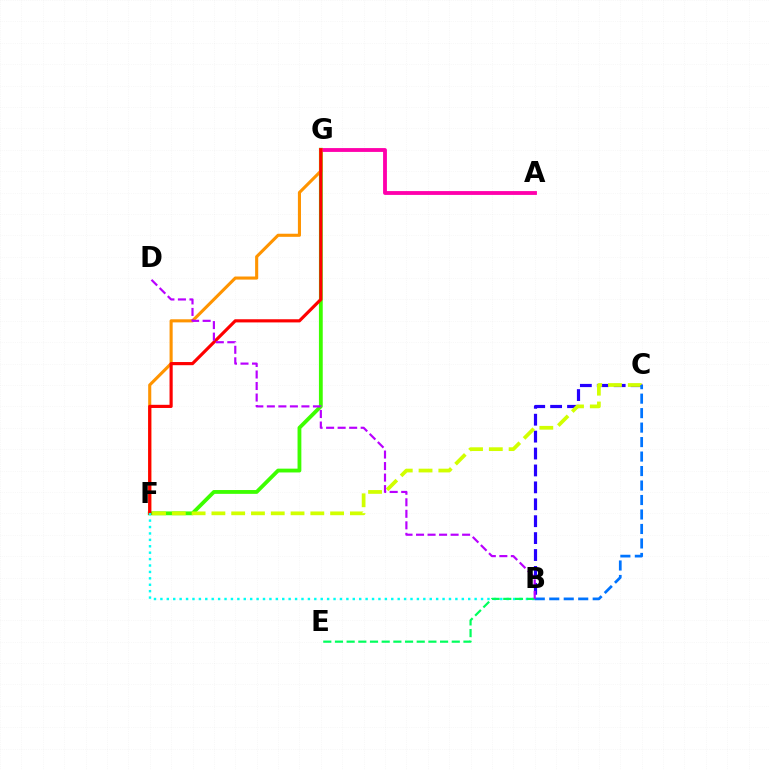{('F', 'G'): [{'color': '#3dff00', 'line_style': 'solid', 'thickness': 2.75}, {'color': '#ff9400', 'line_style': 'solid', 'thickness': 2.23}, {'color': '#ff0000', 'line_style': 'solid', 'thickness': 2.27}], ('B', 'C'): [{'color': '#2500ff', 'line_style': 'dashed', 'thickness': 2.3}, {'color': '#0074ff', 'line_style': 'dashed', 'thickness': 1.97}], ('C', 'F'): [{'color': '#d1ff00', 'line_style': 'dashed', 'thickness': 2.69}], ('A', 'G'): [{'color': '#ff00ac', 'line_style': 'solid', 'thickness': 2.76}], ('B', 'F'): [{'color': '#00fff6', 'line_style': 'dotted', 'thickness': 1.74}], ('B', 'E'): [{'color': '#00ff5c', 'line_style': 'dashed', 'thickness': 1.59}], ('B', 'D'): [{'color': '#b900ff', 'line_style': 'dashed', 'thickness': 1.57}]}